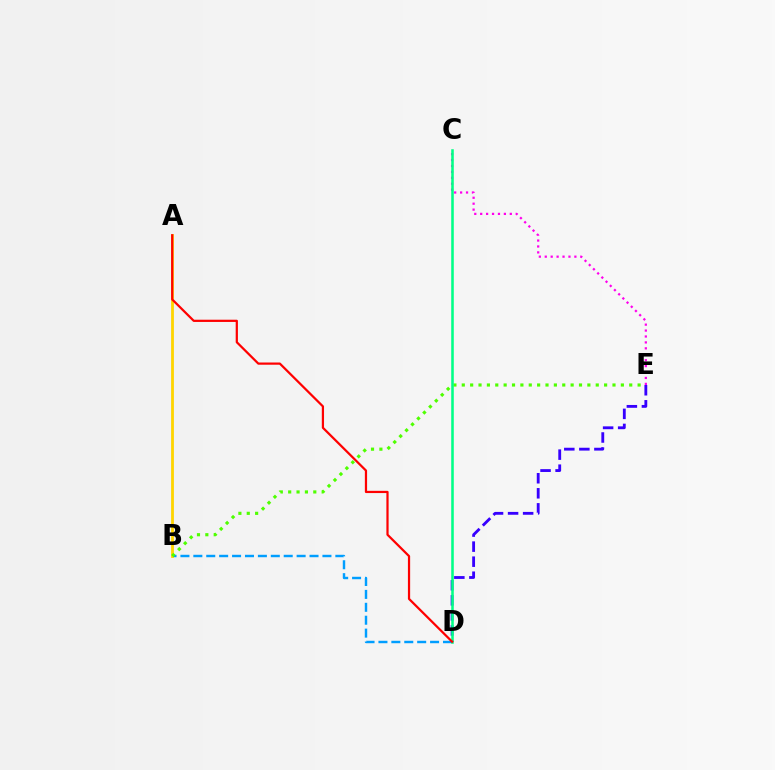{('B', 'D'): [{'color': '#009eff', 'line_style': 'dashed', 'thickness': 1.75}], ('C', 'E'): [{'color': '#ff00ed', 'line_style': 'dotted', 'thickness': 1.61}], ('A', 'B'): [{'color': '#ffd500', 'line_style': 'solid', 'thickness': 2.01}], ('D', 'E'): [{'color': '#3700ff', 'line_style': 'dashed', 'thickness': 2.04}], ('B', 'E'): [{'color': '#4fff00', 'line_style': 'dotted', 'thickness': 2.27}], ('C', 'D'): [{'color': '#00ff86', 'line_style': 'solid', 'thickness': 1.84}], ('A', 'D'): [{'color': '#ff0000', 'line_style': 'solid', 'thickness': 1.6}]}